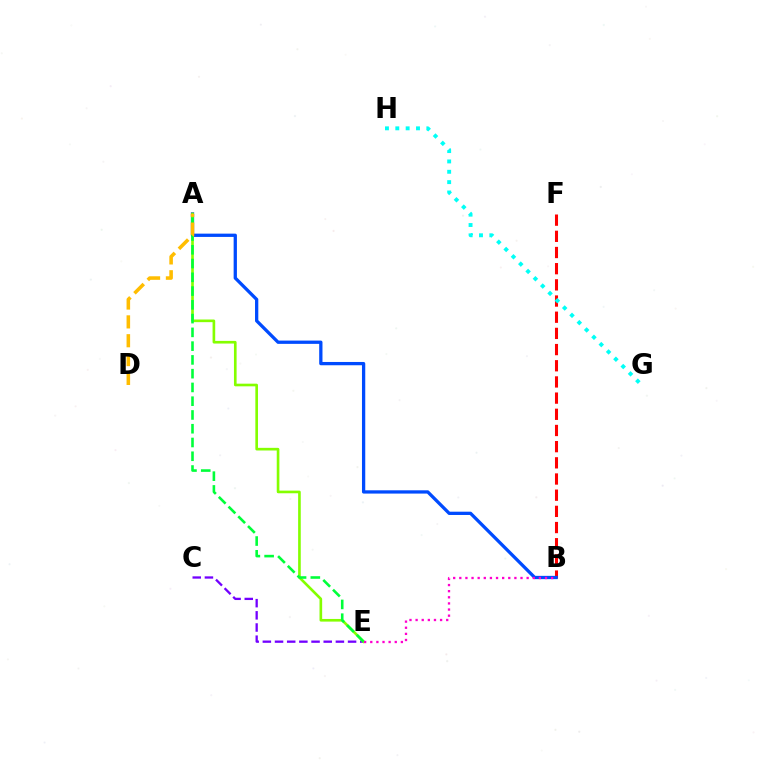{('B', 'F'): [{'color': '#ff0000', 'line_style': 'dashed', 'thickness': 2.2}], ('A', 'B'): [{'color': '#004bff', 'line_style': 'solid', 'thickness': 2.36}], ('G', 'H'): [{'color': '#00fff6', 'line_style': 'dotted', 'thickness': 2.81}], ('C', 'E'): [{'color': '#7200ff', 'line_style': 'dashed', 'thickness': 1.65}], ('A', 'E'): [{'color': '#84ff00', 'line_style': 'solid', 'thickness': 1.91}, {'color': '#00ff39', 'line_style': 'dashed', 'thickness': 1.87}], ('B', 'E'): [{'color': '#ff00cf', 'line_style': 'dotted', 'thickness': 1.66}], ('A', 'D'): [{'color': '#ffbd00', 'line_style': 'dashed', 'thickness': 2.56}]}